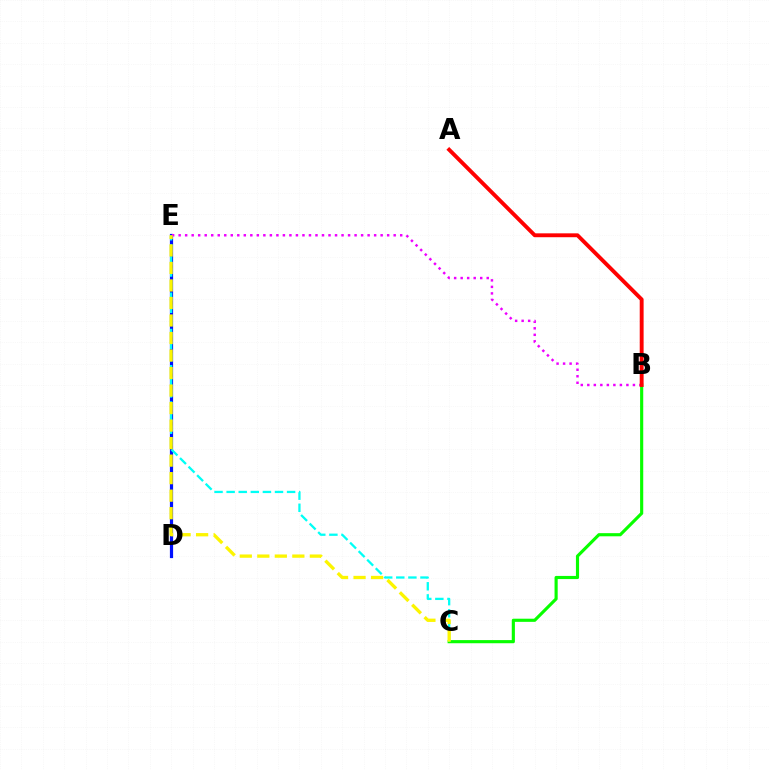{('D', 'E'): [{'color': '#0010ff', 'line_style': 'solid', 'thickness': 2.3}], ('B', 'C'): [{'color': '#08ff00', 'line_style': 'solid', 'thickness': 2.26}], ('C', 'E'): [{'color': '#00fff6', 'line_style': 'dashed', 'thickness': 1.64}, {'color': '#fcf500', 'line_style': 'dashed', 'thickness': 2.38}], ('B', 'E'): [{'color': '#ee00ff', 'line_style': 'dotted', 'thickness': 1.77}], ('A', 'B'): [{'color': '#ff0000', 'line_style': 'solid', 'thickness': 2.8}]}